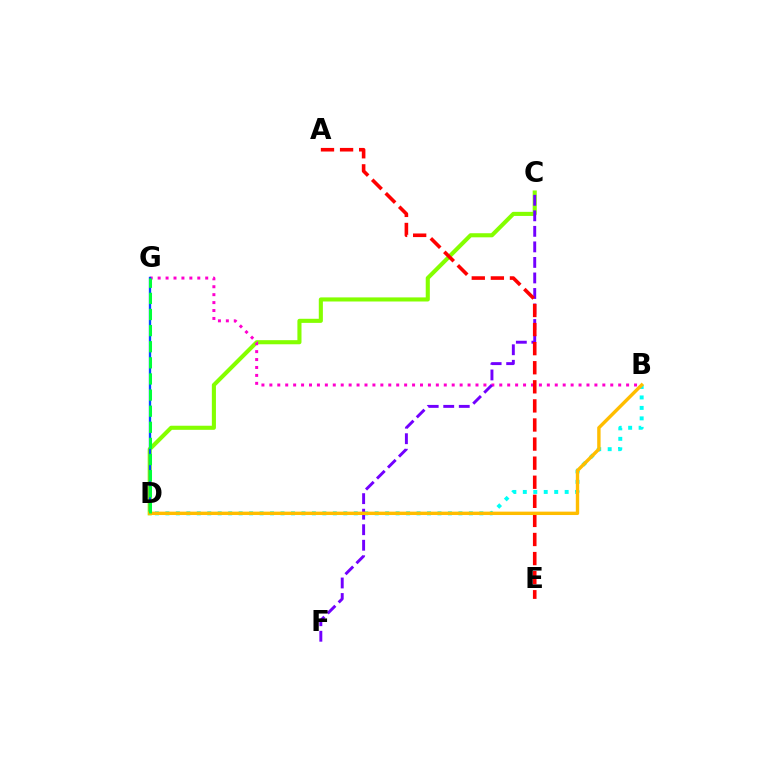{('C', 'D'): [{'color': '#84ff00', 'line_style': 'solid', 'thickness': 2.95}], ('B', 'G'): [{'color': '#ff00cf', 'line_style': 'dotted', 'thickness': 2.15}], ('B', 'D'): [{'color': '#00fff6', 'line_style': 'dotted', 'thickness': 2.84}, {'color': '#ffbd00', 'line_style': 'solid', 'thickness': 2.44}], ('C', 'F'): [{'color': '#7200ff', 'line_style': 'dashed', 'thickness': 2.11}], ('D', 'G'): [{'color': '#004bff', 'line_style': 'solid', 'thickness': 1.68}, {'color': '#00ff39', 'line_style': 'dashed', 'thickness': 2.19}], ('A', 'E'): [{'color': '#ff0000', 'line_style': 'dashed', 'thickness': 2.59}]}